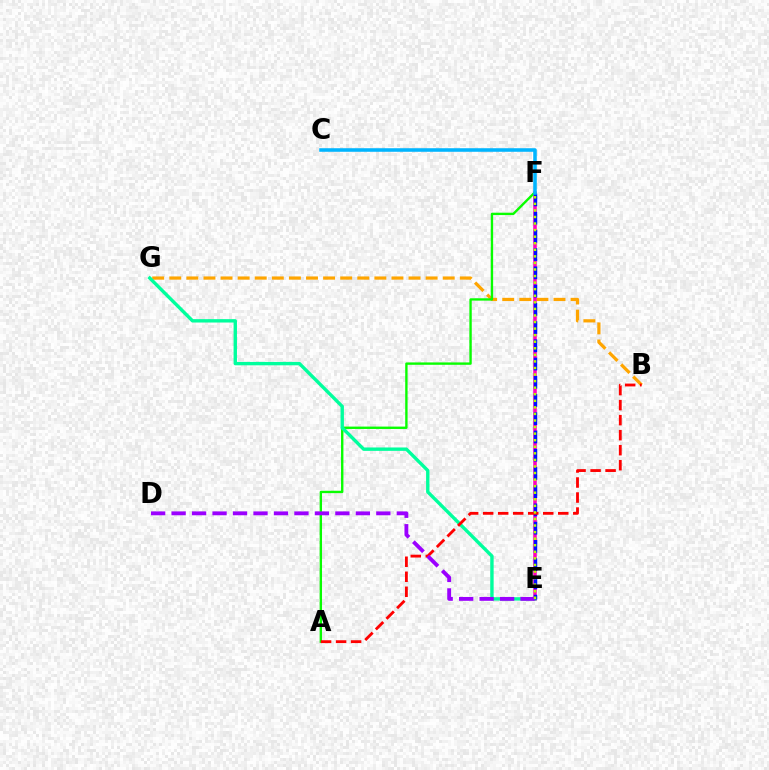{('B', 'G'): [{'color': '#ffa500', 'line_style': 'dashed', 'thickness': 2.32}], ('E', 'F'): [{'color': '#ff00bd', 'line_style': 'solid', 'thickness': 2.54}, {'color': '#0010ff', 'line_style': 'dashed', 'thickness': 2.48}, {'color': '#b3ff00', 'line_style': 'dotted', 'thickness': 1.78}], ('A', 'F'): [{'color': '#08ff00', 'line_style': 'solid', 'thickness': 1.71}], ('E', 'G'): [{'color': '#00ff9d', 'line_style': 'solid', 'thickness': 2.44}], ('A', 'B'): [{'color': '#ff0000', 'line_style': 'dashed', 'thickness': 2.04}], ('C', 'F'): [{'color': '#00b5ff', 'line_style': 'solid', 'thickness': 2.56}], ('D', 'E'): [{'color': '#9b00ff', 'line_style': 'dashed', 'thickness': 2.78}]}